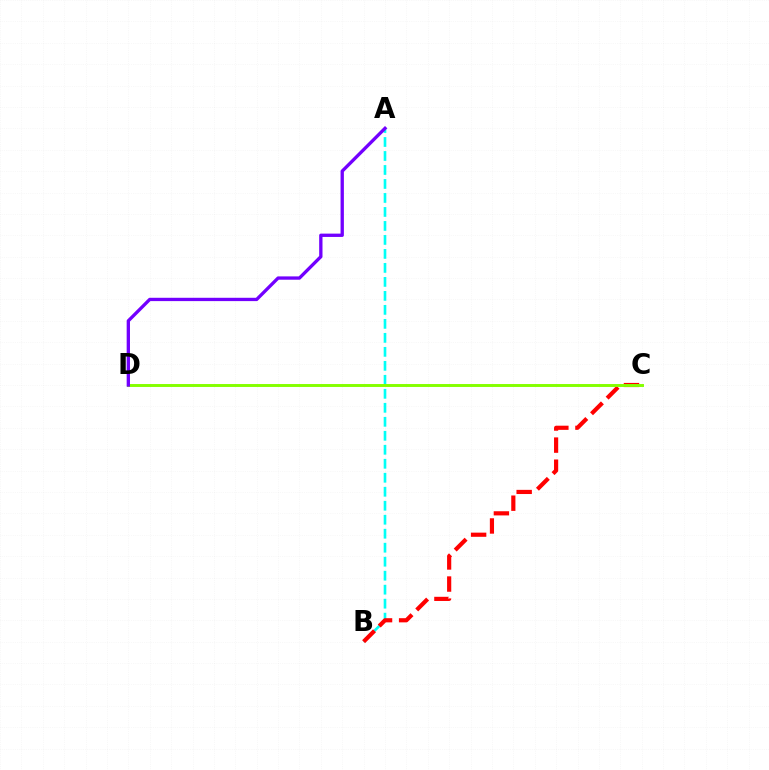{('A', 'B'): [{'color': '#00fff6', 'line_style': 'dashed', 'thickness': 1.9}], ('B', 'C'): [{'color': '#ff0000', 'line_style': 'dashed', 'thickness': 3.0}], ('C', 'D'): [{'color': '#84ff00', 'line_style': 'solid', 'thickness': 2.11}], ('A', 'D'): [{'color': '#7200ff', 'line_style': 'solid', 'thickness': 2.39}]}